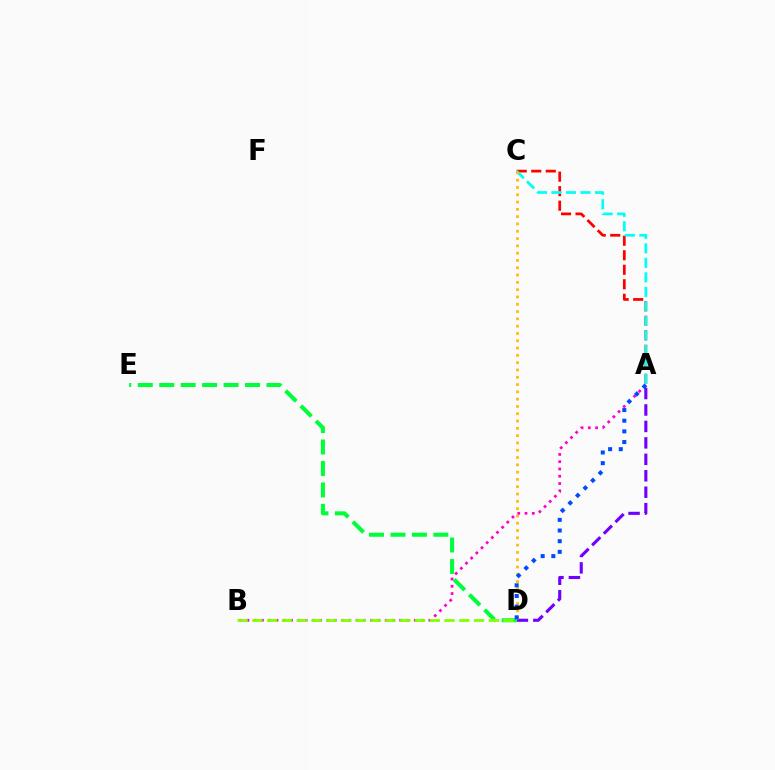{('A', 'D'): [{'color': '#7200ff', 'line_style': 'dashed', 'thickness': 2.23}, {'color': '#004bff', 'line_style': 'dotted', 'thickness': 2.9}], ('A', 'C'): [{'color': '#ff0000', 'line_style': 'dashed', 'thickness': 1.97}, {'color': '#00fff6', 'line_style': 'dashed', 'thickness': 1.97}], ('D', 'E'): [{'color': '#00ff39', 'line_style': 'dashed', 'thickness': 2.91}], ('C', 'D'): [{'color': '#ffbd00', 'line_style': 'dotted', 'thickness': 1.98}], ('A', 'B'): [{'color': '#ff00cf', 'line_style': 'dotted', 'thickness': 1.98}], ('B', 'D'): [{'color': '#84ff00', 'line_style': 'dashed', 'thickness': 2.01}]}